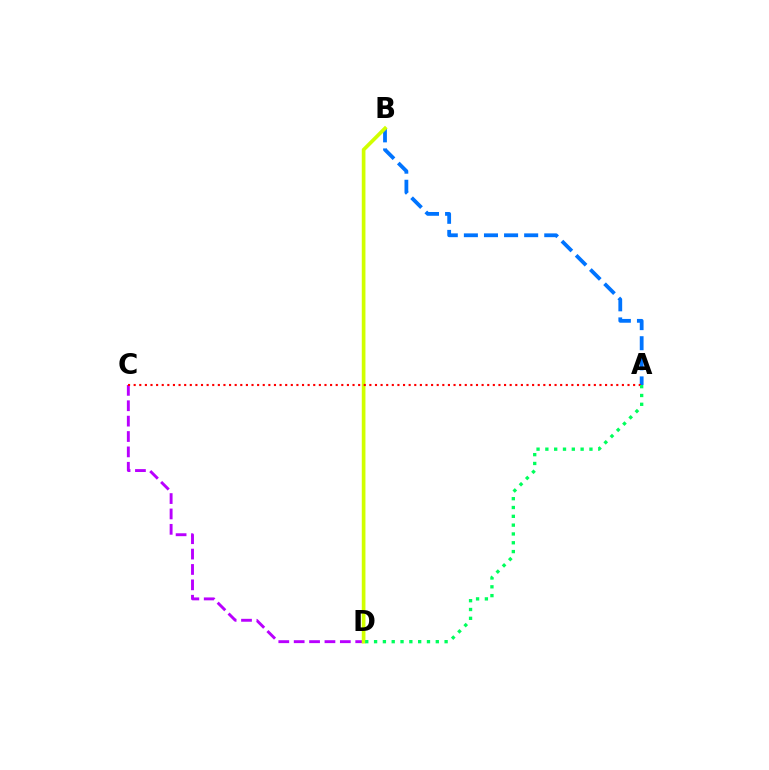{('C', 'D'): [{'color': '#b900ff', 'line_style': 'dashed', 'thickness': 2.09}], ('A', 'B'): [{'color': '#0074ff', 'line_style': 'dashed', 'thickness': 2.73}], ('B', 'D'): [{'color': '#d1ff00', 'line_style': 'solid', 'thickness': 2.64}], ('A', 'C'): [{'color': '#ff0000', 'line_style': 'dotted', 'thickness': 1.52}], ('A', 'D'): [{'color': '#00ff5c', 'line_style': 'dotted', 'thickness': 2.4}]}